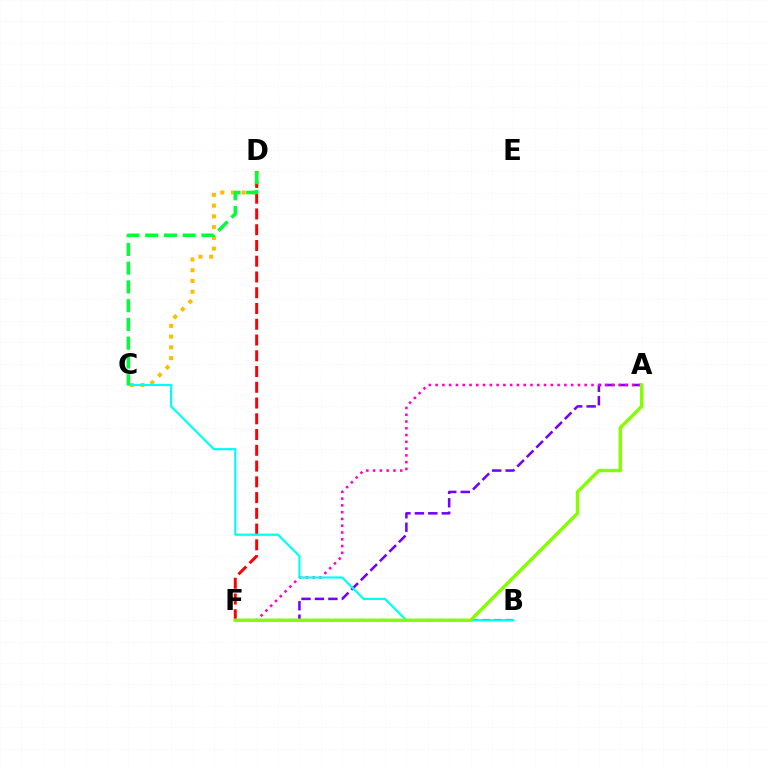{('A', 'F'): [{'color': '#7200ff', 'line_style': 'dashed', 'thickness': 1.83}, {'color': '#ff00cf', 'line_style': 'dotted', 'thickness': 1.84}, {'color': '#84ff00', 'line_style': 'solid', 'thickness': 2.45}], ('B', 'F'): [{'color': '#004bff', 'line_style': 'dashed', 'thickness': 1.55}], ('C', 'D'): [{'color': '#ffbd00', 'line_style': 'dotted', 'thickness': 2.92}, {'color': '#00ff39', 'line_style': 'dashed', 'thickness': 2.55}], ('D', 'F'): [{'color': '#ff0000', 'line_style': 'dashed', 'thickness': 2.14}], ('B', 'C'): [{'color': '#00fff6', 'line_style': 'solid', 'thickness': 1.58}]}